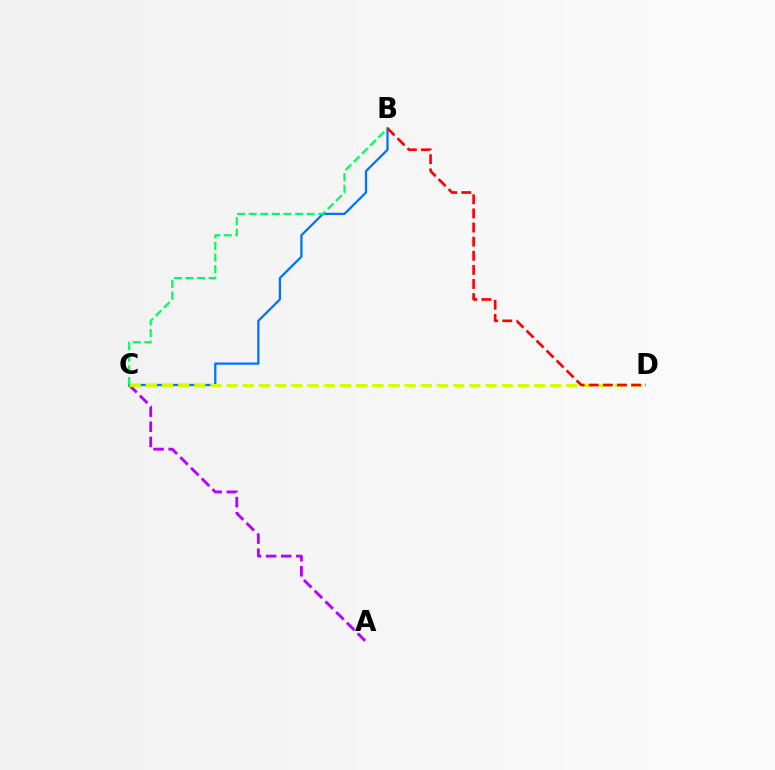{('B', 'C'): [{'color': '#0074ff', 'line_style': 'solid', 'thickness': 1.63}, {'color': '#00ff5c', 'line_style': 'dashed', 'thickness': 1.57}], ('A', 'C'): [{'color': '#b900ff', 'line_style': 'dashed', 'thickness': 2.06}], ('C', 'D'): [{'color': '#d1ff00', 'line_style': 'dashed', 'thickness': 2.2}], ('B', 'D'): [{'color': '#ff0000', 'line_style': 'dashed', 'thickness': 1.92}]}